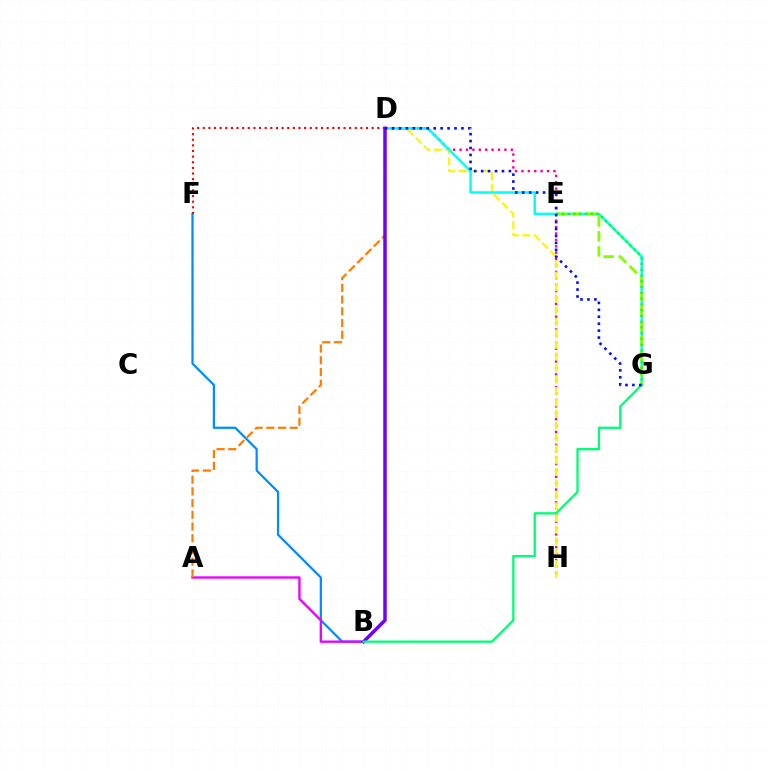{('D', 'H'): [{'color': '#ff0094', 'line_style': 'dotted', 'thickness': 1.74}, {'color': '#fcf500', 'line_style': 'dashed', 'thickness': 1.57}], ('B', 'F'): [{'color': '#008cff', 'line_style': 'solid', 'thickness': 1.61}], ('D', 'G'): [{'color': '#00fff6', 'line_style': 'solid', 'thickness': 1.76}, {'color': '#0010ff', 'line_style': 'dotted', 'thickness': 1.89}], ('E', 'G'): [{'color': '#84ff00', 'line_style': 'dashed', 'thickness': 2.04}, {'color': '#08ff00', 'line_style': 'dotted', 'thickness': 1.57}], ('A', 'B'): [{'color': '#ee00ff', 'line_style': 'solid', 'thickness': 1.71}], ('A', 'D'): [{'color': '#ff7c00', 'line_style': 'dashed', 'thickness': 1.59}], ('D', 'F'): [{'color': '#ff0000', 'line_style': 'dotted', 'thickness': 1.53}], ('B', 'D'): [{'color': '#7200ff', 'line_style': 'solid', 'thickness': 2.52}], ('B', 'G'): [{'color': '#00ff74', 'line_style': 'solid', 'thickness': 1.67}]}